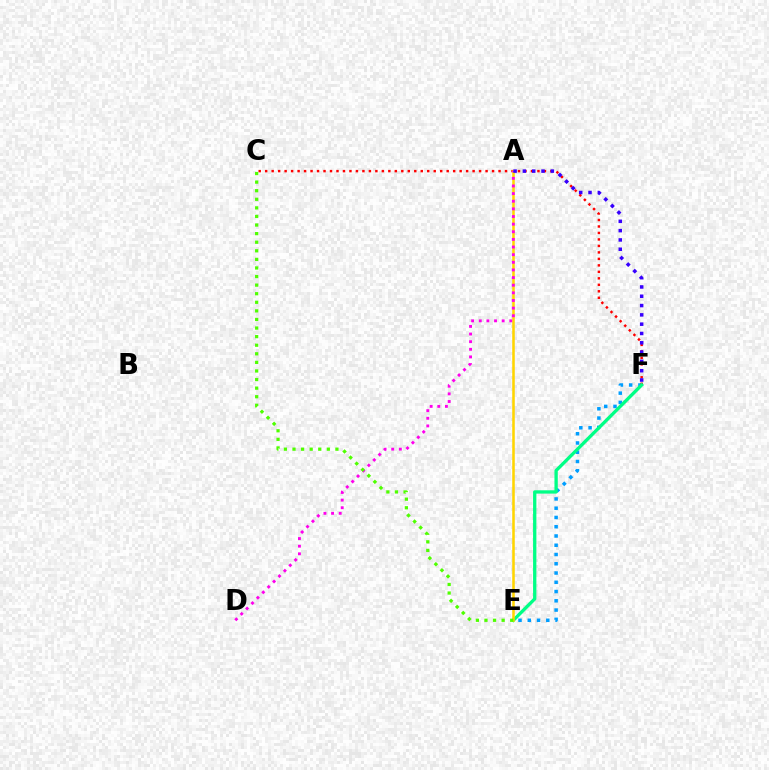{('E', 'F'): [{'color': '#009eff', 'line_style': 'dotted', 'thickness': 2.52}, {'color': '#00ff86', 'line_style': 'solid', 'thickness': 2.39}], ('C', 'F'): [{'color': '#ff0000', 'line_style': 'dotted', 'thickness': 1.76}], ('A', 'E'): [{'color': '#ffd500', 'line_style': 'solid', 'thickness': 1.84}], ('A', 'D'): [{'color': '#ff00ed', 'line_style': 'dotted', 'thickness': 2.07}], ('A', 'F'): [{'color': '#3700ff', 'line_style': 'dotted', 'thickness': 2.53}], ('C', 'E'): [{'color': '#4fff00', 'line_style': 'dotted', 'thickness': 2.33}]}